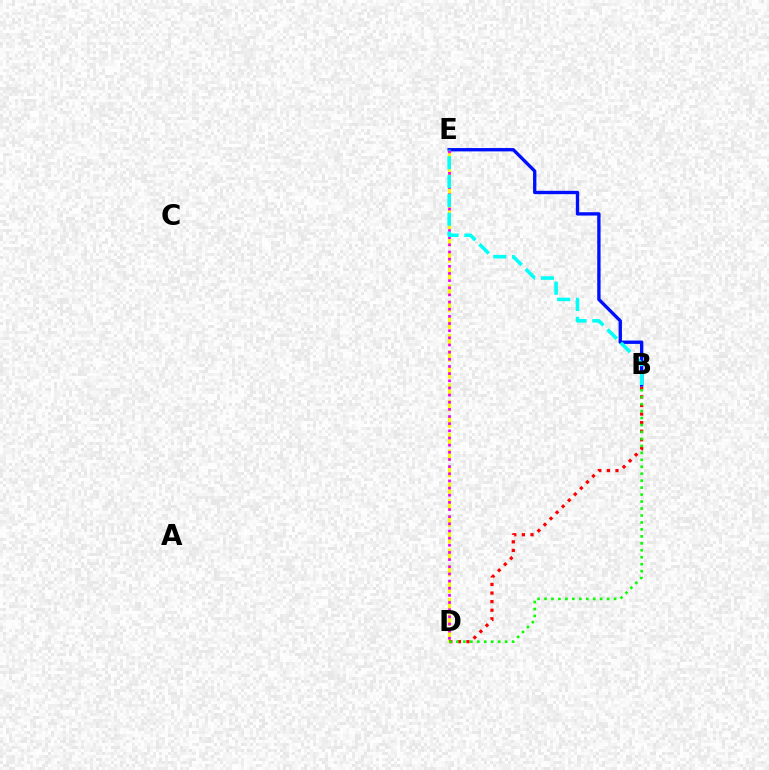{('D', 'E'): [{'color': '#fcf500', 'line_style': 'dashed', 'thickness': 2.24}, {'color': '#ee00ff', 'line_style': 'dotted', 'thickness': 1.94}], ('B', 'D'): [{'color': '#ff0000', 'line_style': 'dotted', 'thickness': 2.33}, {'color': '#08ff00', 'line_style': 'dotted', 'thickness': 1.89}], ('B', 'E'): [{'color': '#0010ff', 'line_style': 'solid', 'thickness': 2.41}, {'color': '#00fff6', 'line_style': 'dashed', 'thickness': 2.56}]}